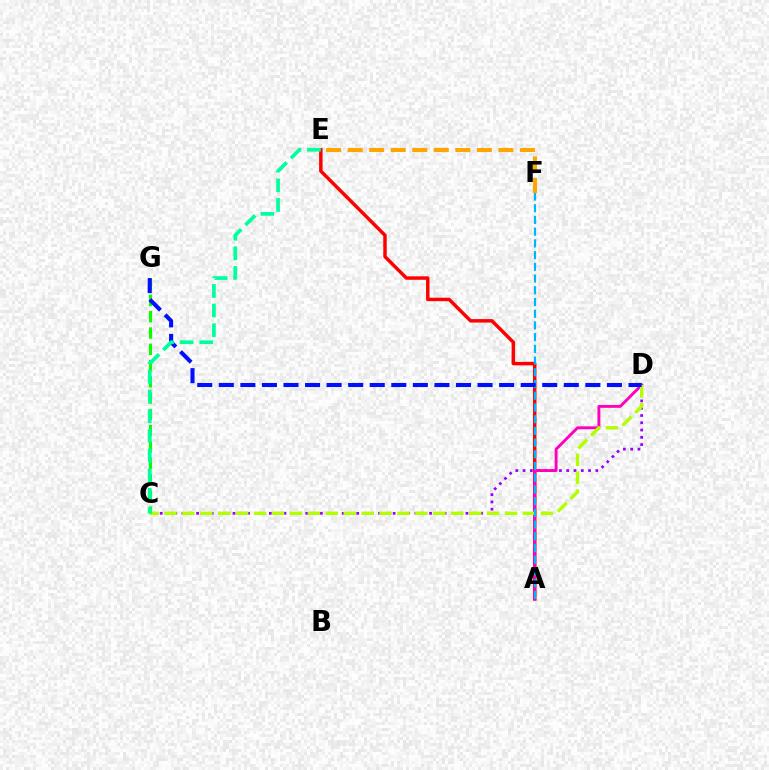{('A', 'E'): [{'color': '#ff0000', 'line_style': 'solid', 'thickness': 2.49}], ('C', 'D'): [{'color': '#9b00ff', 'line_style': 'dotted', 'thickness': 1.98}, {'color': '#b3ff00', 'line_style': 'dashed', 'thickness': 2.44}], ('A', 'D'): [{'color': '#ff00bd', 'line_style': 'solid', 'thickness': 2.09}], ('A', 'F'): [{'color': '#00b5ff', 'line_style': 'dashed', 'thickness': 1.59}], ('E', 'F'): [{'color': '#ffa500', 'line_style': 'dashed', 'thickness': 2.93}], ('C', 'G'): [{'color': '#08ff00', 'line_style': 'dashed', 'thickness': 2.21}], ('D', 'G'): [{'color': '#0010ff', 'line_style': 'dashed', 'thickness': 2.93}], ('C', 'E'): [{'color': '#00ff9d', 'line_style': 'dashed', 'thickness': 2.67}]}